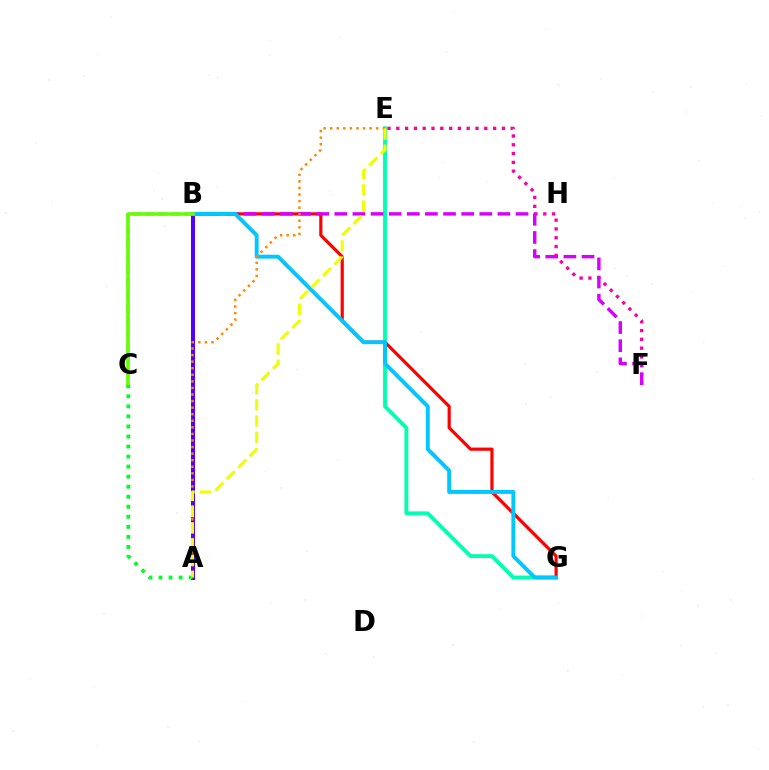{('B', 'C'): [{'color': '#003fff', 'line_style': 'dashed', 'thickness': 1.75}, {'color': '#66ff00', 'line_style': 'solid', 'thickness': 2.59}], ('E', 'F'): [{'color': '#ff00a0', 'line_style': 'dotted', 'thickness': 2.39}], ('A', 'B'): [{'color': '#4f00ff', 'line_style': 'solid', 'thickness': 2.86}], ('E', 'G'): [{'color': '#00ffaf', 'line_style': 'solid', 'thickness': 2.78}], ('B', 'G'): [{'color': '#ff0000', 'line_style': 'solid', 'thickness': 2.3}, {'color': '#00c7ff', 'line_style': 'solid', 'thickness': 2.8}], ('B', 'F'): [{'color': '#d600ff', 'line_style': 'dashed', 'thickness': 2.46}], ('A', 'E'): [{'color': '#ff8800', 'line_style': 'dotted', 'thickness': 1.78}, {'color': '#eeff00', 'line_style': 'dashed', 'thickness': 2.2}], ('A', 'C'): [{'color': '#00ff27', 'line_style': 'dotted', 'thickness': 2.73}]}